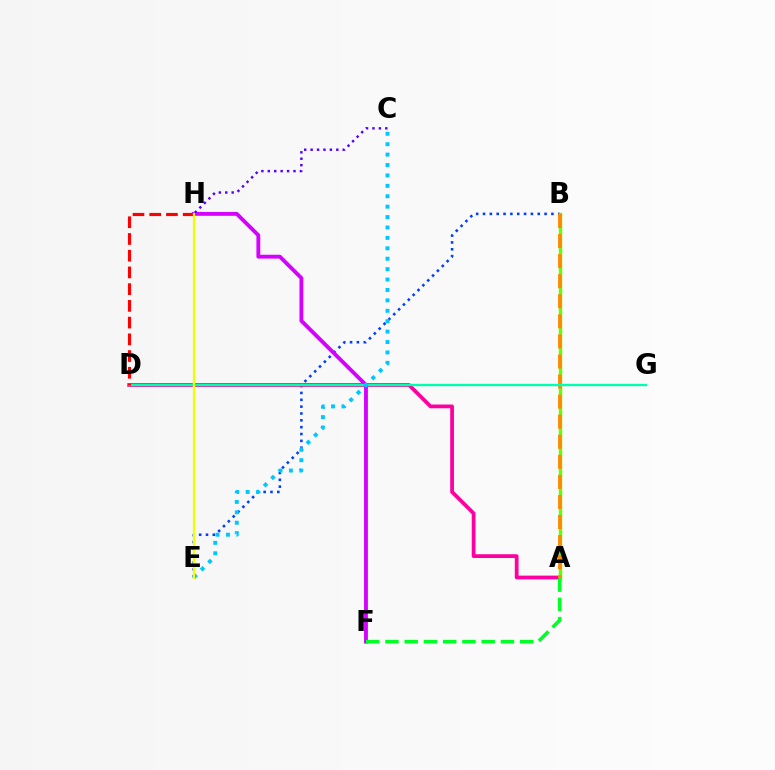{('B', 'E'): [{'color': '#003fff', 'line_style': 'dotted', 'thickness': 1.86}], ('A', 'D'): [{'color': '#ff00a0', 'line_style': 'solid', 'thickness': 2.71}], ('A', 'B'): [{'color': '#66ff00', 'line_style': 'solid', 'thickness': 2.48}, {'color': '#ff8800', 'line_style': 'dashed', 'thickness': 2.73}], ('F', 'H'): [{'color': '#d600ff', 'line_style': 'solid', 'thickness': 2.77}], ('C', 'H'): [{'color': '#4f00ff', 'line_style': 'dotted', 'thickness': 1.74}], ('A', 'F'): [{'color': '#00ff27', 'line_style': 'dashed', 'thickness': 2.62}], ('D', 'G'): [{'color': '#00ffaf', 'line_style': 'solid', 'thickness': 1.67}], ('C', 'E'): [{'color': '#00c7ff', 'line_style': 'dotted', 'thickness': 2.83}], ('D', 'H'): [{'color': '#ff0000', 'line_style': 'dashed', 'thickness': 2.27}], ('E', 'H'): [{'color': '#eeff00', 'line_style': 'solid', 'thickness': 1.63}]}